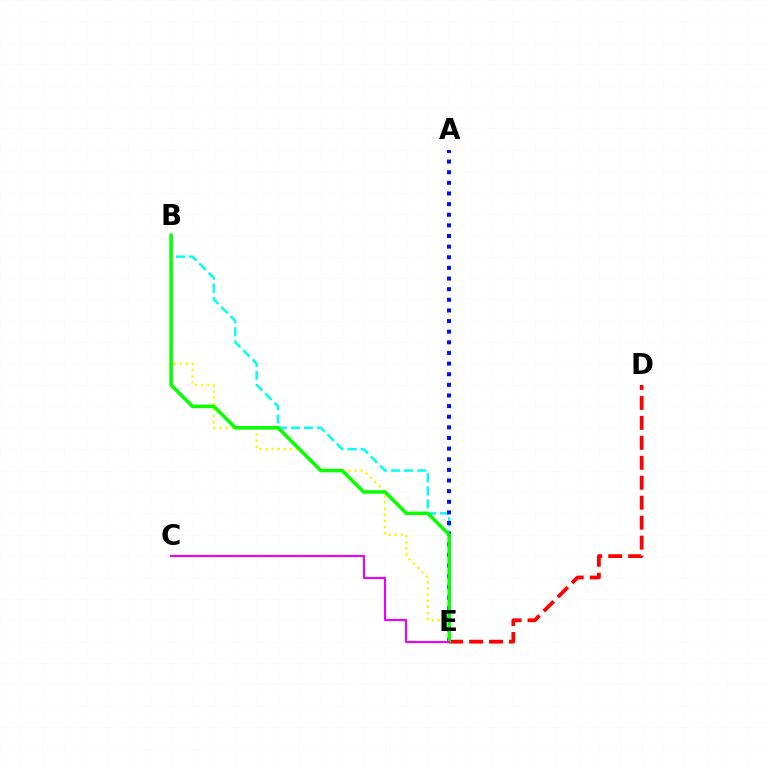{('B', 'E'): [{'color': '#00fff6', 'line_style': 'dashed', 'thickness': 1.78}, {'color': '#fcf500', 'line_style': 'dotted', 'thickness': 1.66}, {'color': '#08ff00', 'line_style': 'solid', 'thickness': 2.55}], ('D', 'E'): [{'color': '#ff0000', 'line_style': 'dashed', 'thickness': 2.71}], ('A', 'E'): [{'color': '#0010ff', 'line_style': 'dotted', 'thickness': 2.89}], ('C', 'E'): [{'color': '#ee00ff', 'line_style': 'solid', 'thickness': 1.54}]}